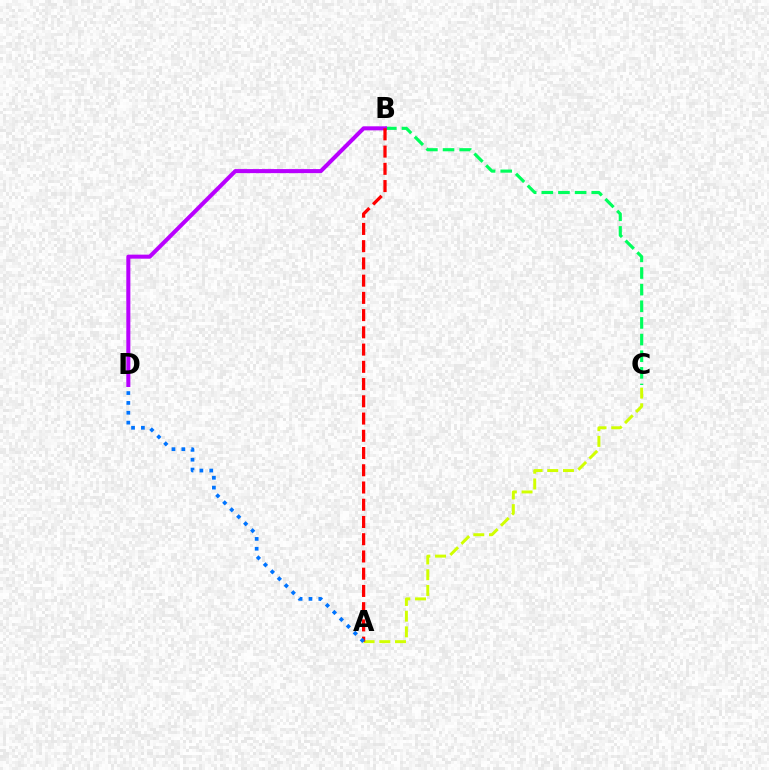{('A', 'C'): [{'color': '#d1ff00', 'line_style': 'dashed', 'thickness': 2.13}], ('B', 'C'): [{'color': '#00ff5c', 'line_style': 'dashed', 'thickness': 2.26}], ('B', 'D'): [{'color': '#b900ff', 'line_style': 'solid', 'thickness': 2.91}], ('A', 'B'): [{'color': '#ff0000', 'line_style': 'dashed', 'thickness': 2.34}], ('A', 'D'): [{'color': '#0074ff', 'line_style': 'dotted', 'thickness': 2.68}]}